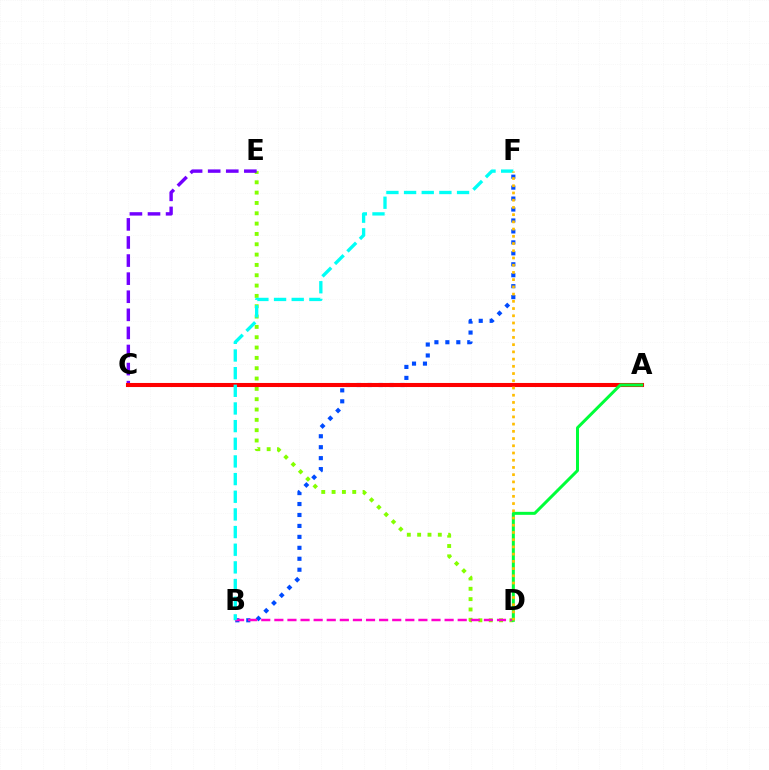{('D', 'E'): [{'color': '#84ff00', 'line_style': 'dotted', 'thickness': 2.81}], ('B', 'F'): [{'color': '#004bff', 'line_style': 'dotted', 'thickness': 2.97}, {'color': '#00fff6', 'line_style': 'dashed', 'thickness': 2.4}], ('C', 'E'): [{'color': '#7200ff', 'line_style': 'dashed', 'thickness': 2.46}], ('B', 'D'): [{'color': '#ff00cf', 'line_style': 'dashed', 'thickness': 1.78}], ('A', 'C'): [{'color': '#ff0000', 'line_style': 'solid', 'thickness': 2.93}], ('A', 'D'): [{'color': '#00ff39', 'line_style': 'solid', 'thickness': 2.16}], ('D', 'F'): [{'color': '#ffbd00', 'line_style': 'dotted', 'thickness': 1.96}]}